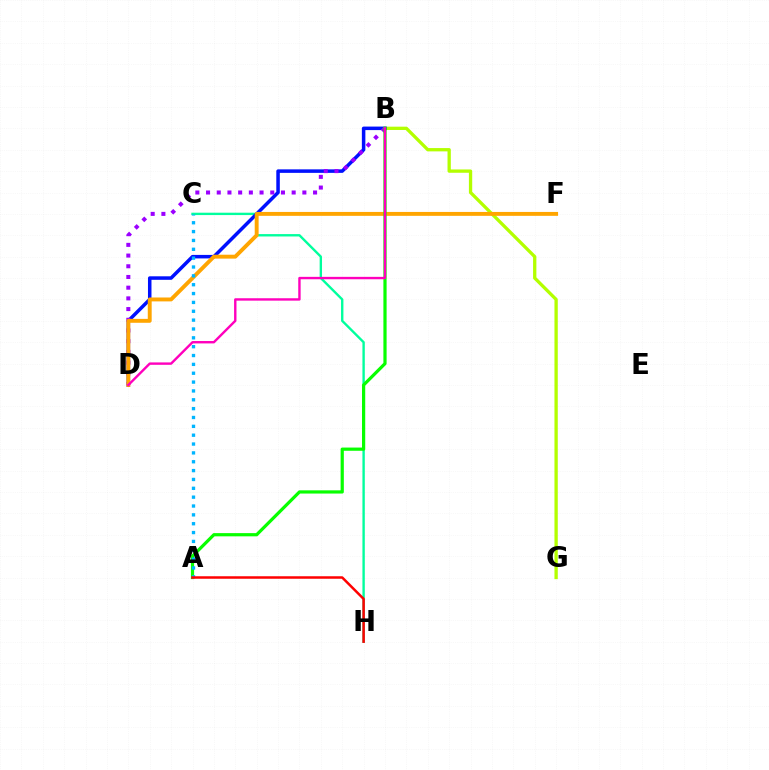{('C', 'H'): [{'color': '#00ff9d', 'line_style': 'solid', 'thickness': 1.71}], ('B', 'G'): [{'color': '#b3ff00', 'line_style': 'solid', 'thickness': 2.38}], ('B', 'D'): [{'color': '#0010ff', 'line_style': 'solid', 'thickness': 2.53}, {'color': '#9b00ff', 'line_style': 'dotted', 'thickness': 2.91}, {'color': '#ff00bd', 'line_style': 'solid', 'thickness': 1.73}], ('D', 'F'): [{'color': '#ffa500', 'line_style': 'solid', 'thickness': 2.81}], ('A', 'B'): [{'color': '#08ff00', 'line_style': 'solid', 'thickness': 2.31}], ('A', 'C'): [{'color': '#00b5ff', 'line_style': 'dotted', 'thickness': 2.41}], ('A', 'H'): [{'color': '#ff0000', 'line_style': 'solid', 'thickness': 1.8}]}